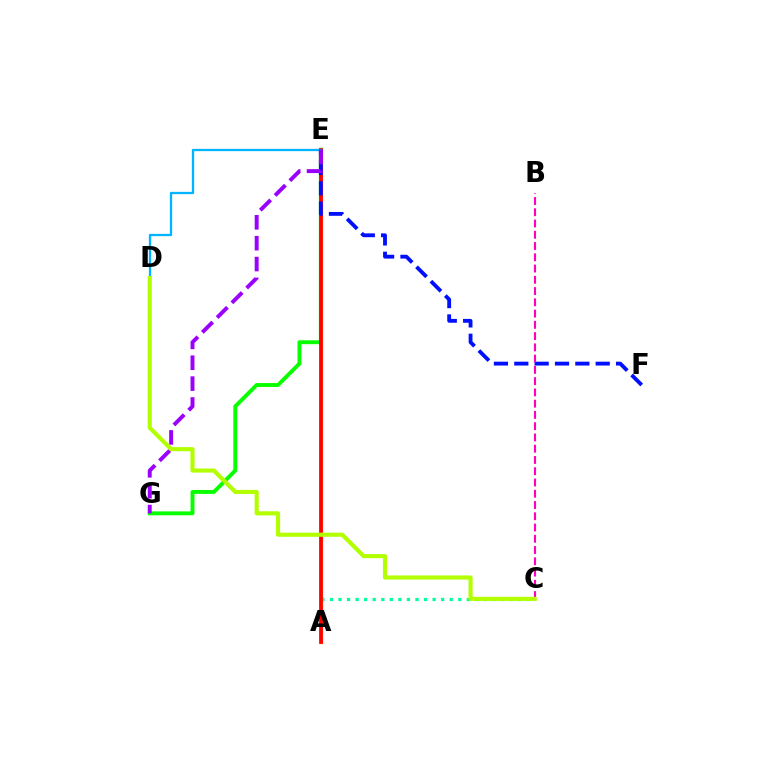{('A', 'C'): [{'color': '#00ff9d', 'line_style': 'dotted', 'thickness': 2.32}], ('E', 'G'): [{'color': '#08ff00', 'line_style': 'solid', 'thickness': 2.81}, {'color': '#9b00ff', 'line_style': 'dashed', 'thickness': 2.84}], ('A', 'E'): [{'color': '#ffa500', 'line_style': 'solid', 'thickness': 2.33}, {'color': '#ff0000', 'line_style': 'solid', 'thickness': 2.7}], ('D', 'E'): [{'color': '#00b5ff', 'line_style': 'solid', 'thickness': 1.65}], ('E', 'F'): [{'color': '#0010ff', 'line_style': 'dashed', 'thickness': 2.77}], ('B', 'C'): [{'color': '#ff00bd', 'line_style': 'dashed', 'thickness': 1.53}], ('C', 'D'): [{'color': '#b3ff00', 'line_style': 'solid', 'thickness': 2.97}]}